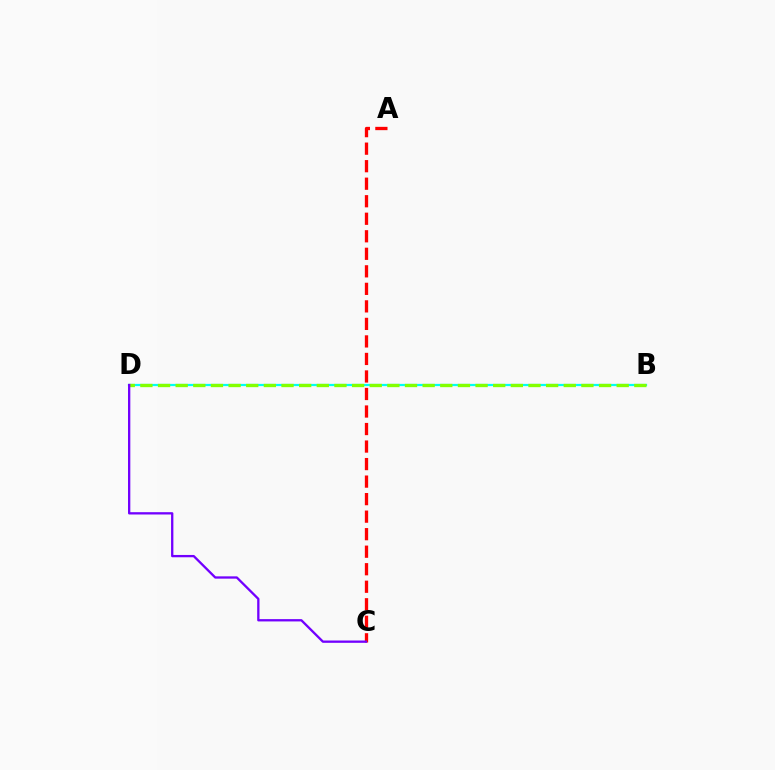{('B', 'D'): [{'color': '#00fff6', 'line_style': 'solid', 'thickness': 1.6}, {'color': '#84ff00', 'line_style': 'dashed', 'thickness': 2.4}], ('A', 'C'): [{'color': '#ff0000', 'line_style': 'dashed', 'thickness': 2.38}], ('C', 'D'): [{'color': '#7200ff', 'line_style': 'solid', 'thickness': 1.66}]}